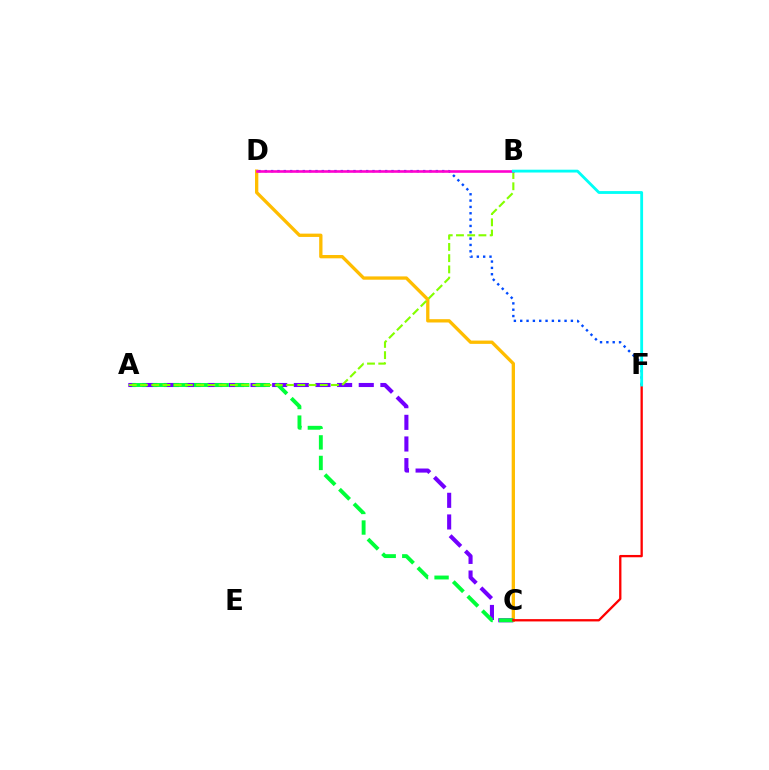{('C', 'D'): [{'color': '#ffbd00', 'line_style': 'solid', 'thickness': 2.38}], ('D', 'F'): [{'color': '#004bff', 'line_style': 'dotted', 'thickness': 1.72}], ('A', 'C'): [{'color': '#7200ff', 'line_style': 'dashed', 'thickness': 2.94}, {'color': '#00ff39', 'line_style': 'dashed', 'thickness': 2.8}], ('A', 'B'): [{'color': '#84ff00', 'line_style': 'dashed', 'thickness': 1.53}], ('B', 'D'): [{'color': '#ff00cf', 'line_style': 'solid', 'thickness': 1.87}], ('C', 'F'): [{'color': '#ff0000', 'line_style': 'solid', 'thickness': 1.66}], ('B', 'F'): [{'color': '#00fff6', 'line_style': 'solid', 'thickness': 2.04}]}